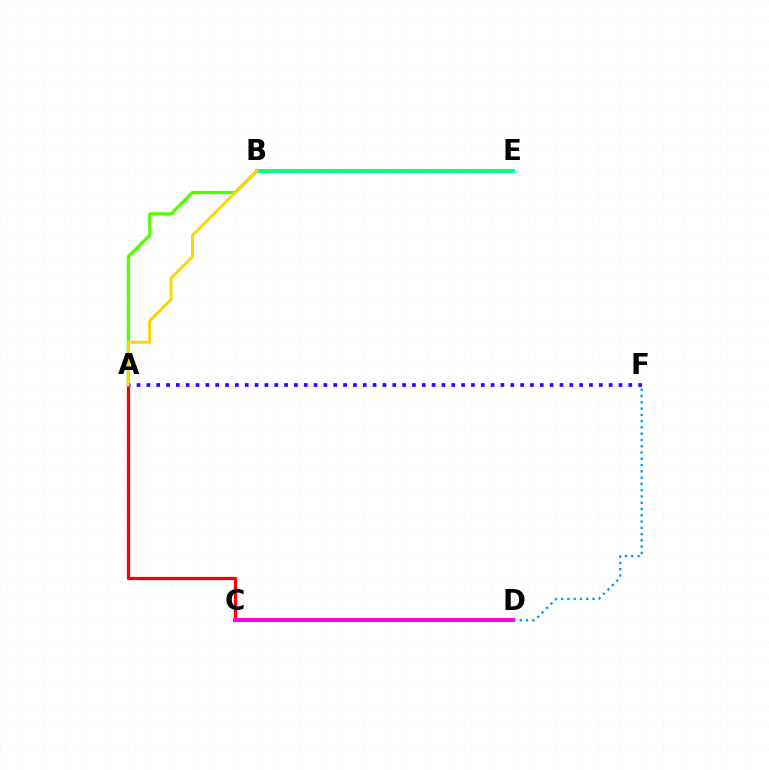{('A', 'B'): [{'color': '#4fff00', 'line_style': 'solid', 'thickness': 2.29}, {'color': '#ffd500', 'line_style': 'solid', 'thickness': 2.15}], ('B', 'E'): [{'color': '#00ff86', 'line_style': 'solid', 'thickness': 2.82}], ('A', 'C'): [{'color': '#ff0000', 'line_style': 'solid', 'thickness': 2.32}], ('C', 'D'): [{'color': '#ff00ed', 'line_style': 'solid', 'thickness': 2.9}], ('A', 'F'): [{'color': '#3700ff', 'line_style': 'dotted', 'thickness': 2.67}], ('D', 'F'): [{'color': '#009eff', 'line_style': 'dotted', 'thickness': 1.71}]}